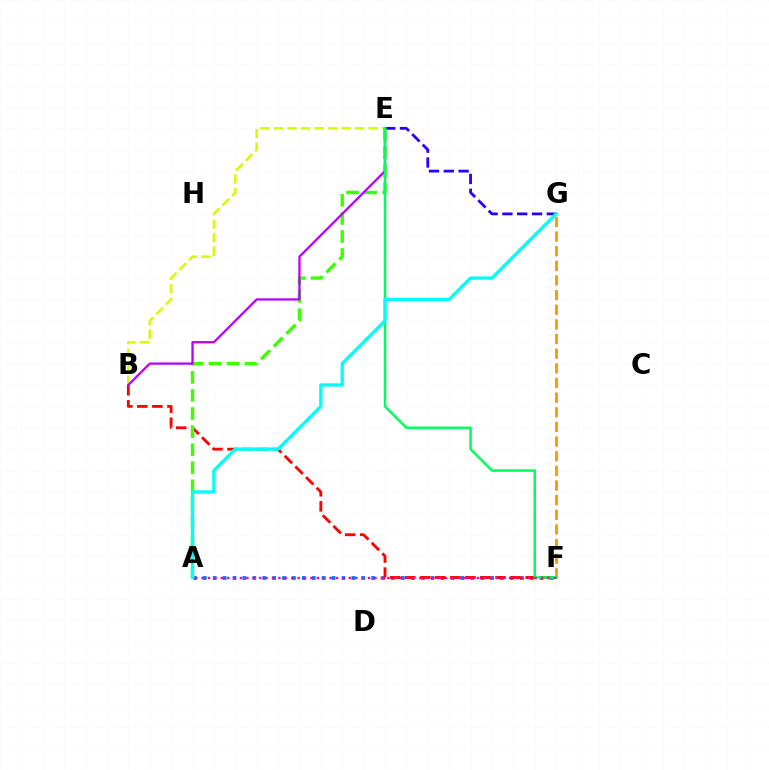{('A', 'F'): [{'color': '#0074ff', 'line_style': 'dotted', 'thickness': 2.69}, {'color': '#ff00ac', 'line_style': 'dotted', 'thickness': 1.74}], ('E', 'G'): [{'color': '#2500ff', 'line_style': 'dashed', 'thickness': 2.01}], ('B', 'F'): [{'color': '#ff0000', 'line_style': 'dashed', 'thickness': 2.05}], ('F', 'G'): [{'color': '#ff9400', 'line_style': 'dashed', 'thickness': 1.99}], ('B', 'E'): [{'color': '#d1ff00', 'line_style': 'dashed', 'thickness': 1.84}, {'color': '#b900ff', 'line_style': 'solid', 'thickness': 1.65}], ('A', 'E'): [{'color': '#3dff00', 'line_style': 'dashed', 'thickness': 2.46}], ('E', 'F'): [{'color': '#00ff5c', 'line_style': 'solid', 'thickness': 1.81}], ('A', 'G'): [{'color': '#00fff6', 'line_style': 'solid', 'thickness': 2.39}]}